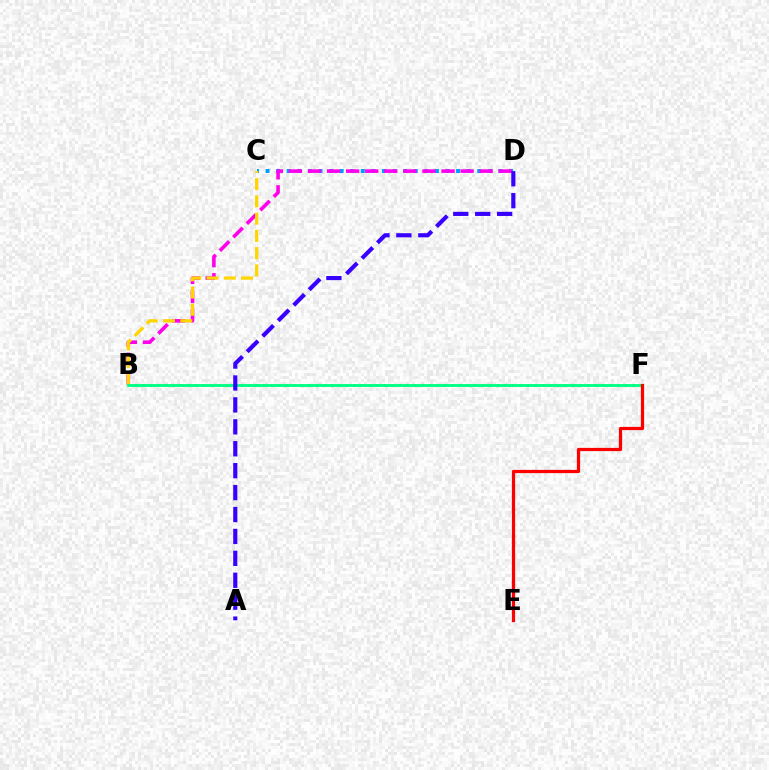{('C', 'D'): [{'color': '#009eff', 'line_style': 'dotted', 'thickness': 2.88}], ('B', 'D'): [{'color': '#ff00ed', 'line_style': 'dashed', 'thickness': 2.59}], ('B', 'C'): [{'color': '#ffd500', 'line_style': 'dashed', 'thickness': 2.34}], ('B', 'F'): [{'color': '#4fff00', 'line_style': 'dotted', 'thickness': 2.05}, {'color': '#00ff86', 'line_style': 'solid', 'thickness': 2.02}], ('A', 'D'): [{'color': '#3700ff', 'line_style': 'dashed', 'thickness': 2.98}], ('E', 'F'): [{'color': '#ff0000', 'line_style': 'solid', 'thickness': 2.32}]}